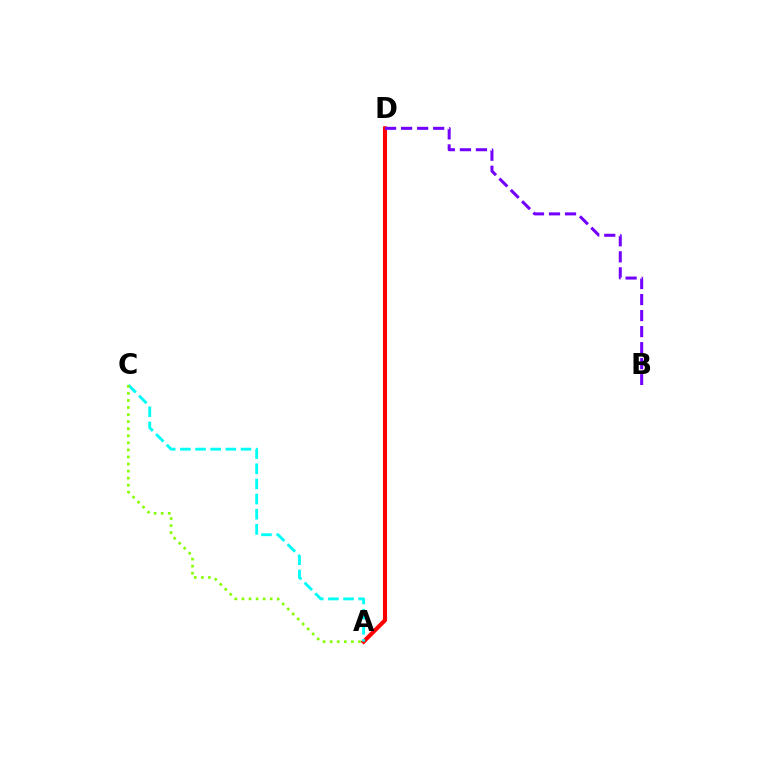{('A', 'D'): [{'color': '#ff0000', 'line_style': 'solid', 'thickness': 2.94}], ('A', 'C'): [{'color': '#00fff6', 'line_style': 'dashed', 'thickness': 2.06}, {'color': '#84ff00', 'line_style': 'dotted', 'thickness': 1.92}], ('B', 'D'): [{'color': '#7200ff', 'line_style': 'dashed', 'thickness': 2.18}]}